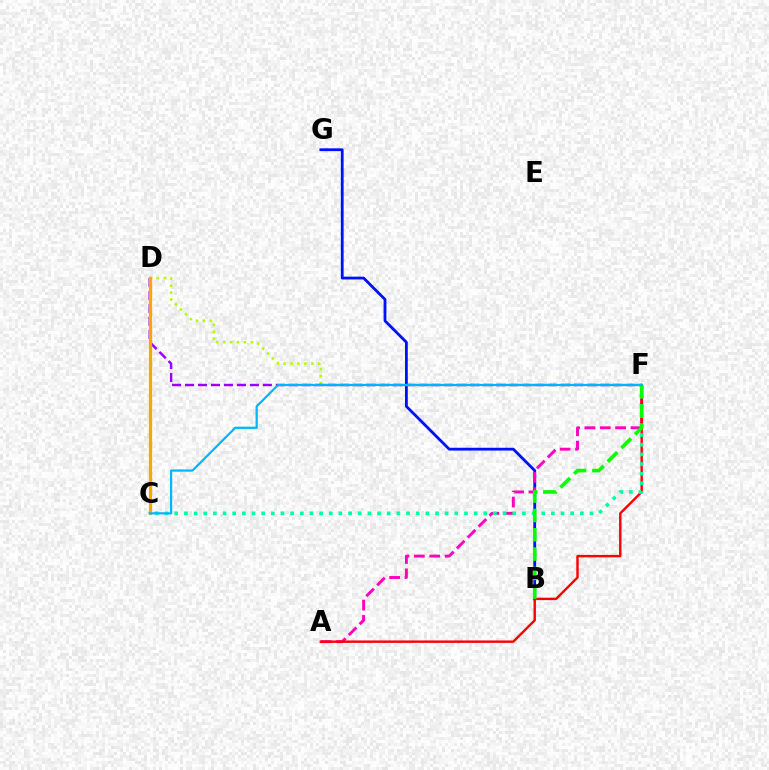{('B', 'G'): [{'color': '#0010ff', 'line_style': 'solid', 'thickness': 2.02}], ('A', 'F'): [{'color': '#ff00bd', 'line_style': 'dashed', 'thickness': 2.09}, {'color': '#ff0000', 'line_style': 'solid', 'thickness': 1.74}], ('D', 'F'): [{'color': '#b3ff00', 'line_style': 'dotted', 'thickness': 1.88}, {'color': '#9b00ff', 'line_style': 'dashed', 'thickness': 1.76}], ('C', 'F'): [{'color': '#00ff9d', 'line_style': 'dotted', 'thickness': 2.62}, {'color': '#00b5ff', 'line_style': 'solid', 'thickness': 1.6}], ('C', 'D'): [{'color': '#ffa500', 'line_style': 'solid', 'thickness': 2.32}], ('B', 'F'): [{'color': '#08ff00', 'line_style': 'dashed', 'thickness': 2.62}]}